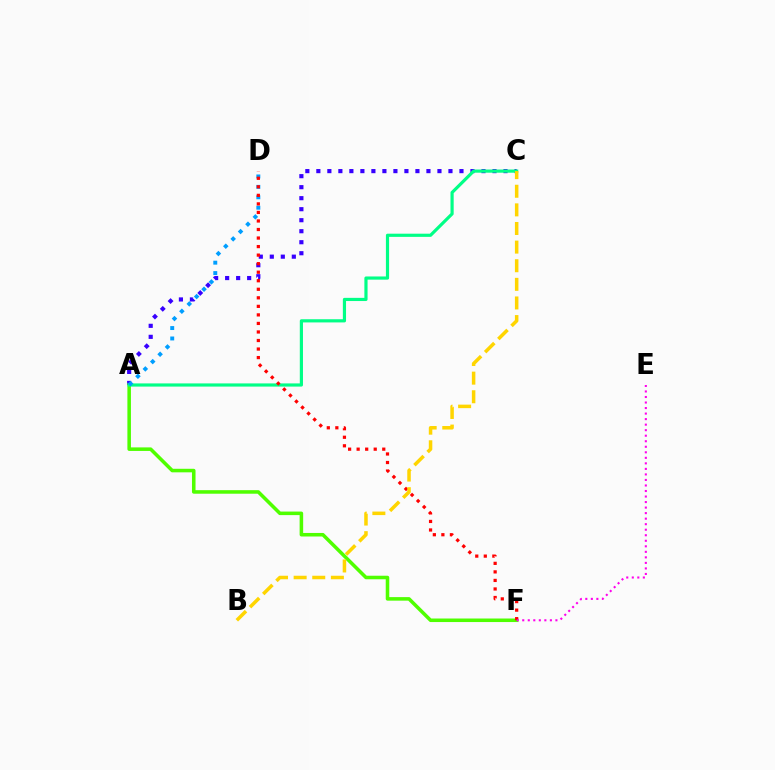{('A', 'C'): [{'color': '#3700ff', 'line_style': 'dotted', 'thickness': 2.99}, {'color': '#00ff86', 'line_style': 'solid', 'thickness': 2.29}], ('A', 'F'): [{'color': '#4fff00', 'line_style': 'solid', 'thickness': 2.55}], ('A', 'D'): [{'color': '#009eff', 'line_style': 'dotted', 'thickness': 2.83}], ('D', 'F'): [{'color': '#ff0000', 'line_style': 'dotted', 'thickness': 2.32}], ('B', 'C'): [{'color': '#ffd500', 'line_style': 'dashed', 'thickness': 2.53}], ('E', 'F'): [{'color': '#ff00ed', 'line_style': 'dotted', 'thickness': 1.5}]}